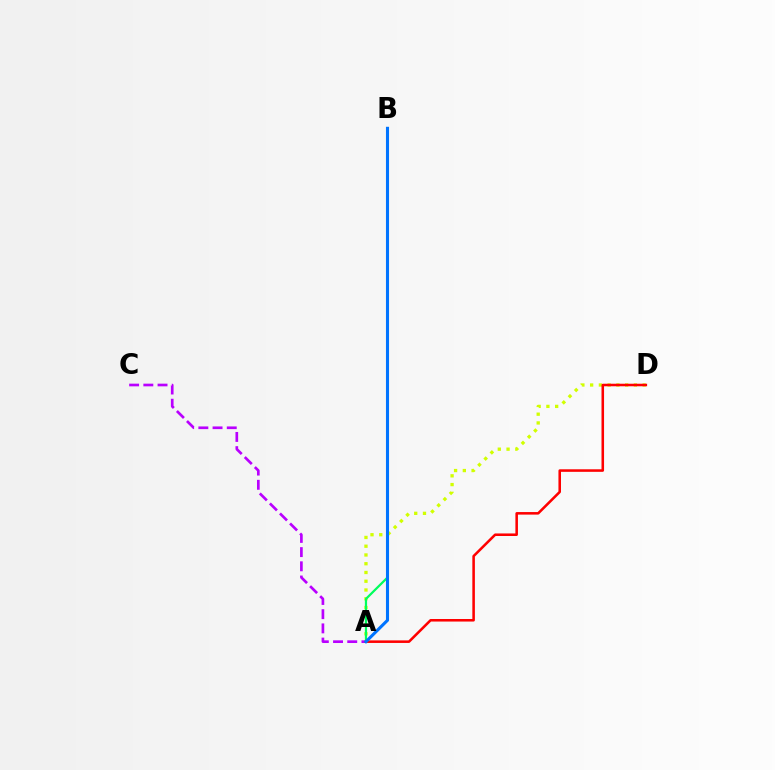{('A', 'C'): [{'color': '#b900ff', 'line_style': 'dashed', 'thickness': 1.93}], ('A', 'D'): [{'color': '#d1ff00', 'line_style': 'dotted', 'thickness': 2.38}, {'color': '#ff0000', 'line_style': 'solid', 'thickness': 1.84}], ('A', 'B'): [{'color': '#00ff5c', 'line_style': 'solid', 'thickness': 1.6}, {'color': '#0074ff', 'line_style': 'solid', 'thickness': 2.22}]}